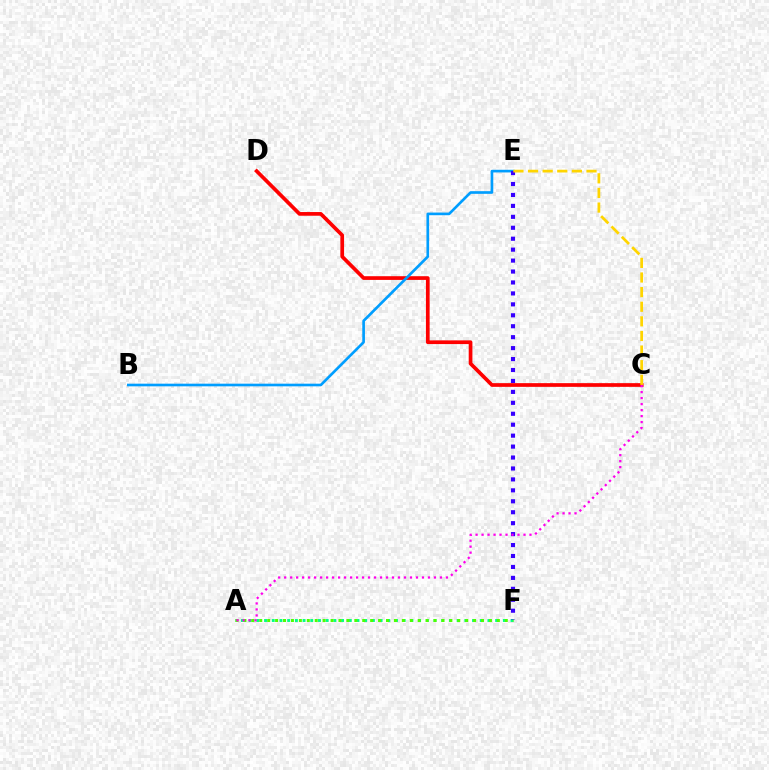{('A', 'F'): [{'color': '#00ff86', 'line_style': 'dotted', 'thickness': 2.09}, {'color': '#4fff00', 'line_style': 'dotted', 'thickness': 2.15}], ('C', 'D'): [{'color': '#ff0000', 'line_style': 'solid', 'thickness': 2.67}], ('B', 'E'): [{'color': '#009eff', 'line_style': 'solid', 'thickness': 1.92}], ('E', 'F'): [{'color': '#3700ff', 'line_style': 'dotted', 'thickness': 2.97}], ('C', 'E'): [{'color': '#ffd500', 'line_style': 'dashed', 'thickness': 1.99}], ('A', 'C'): [{'color': '#ff00ed', 'line_style': 'dotted', 'thickness': 1.63}]}